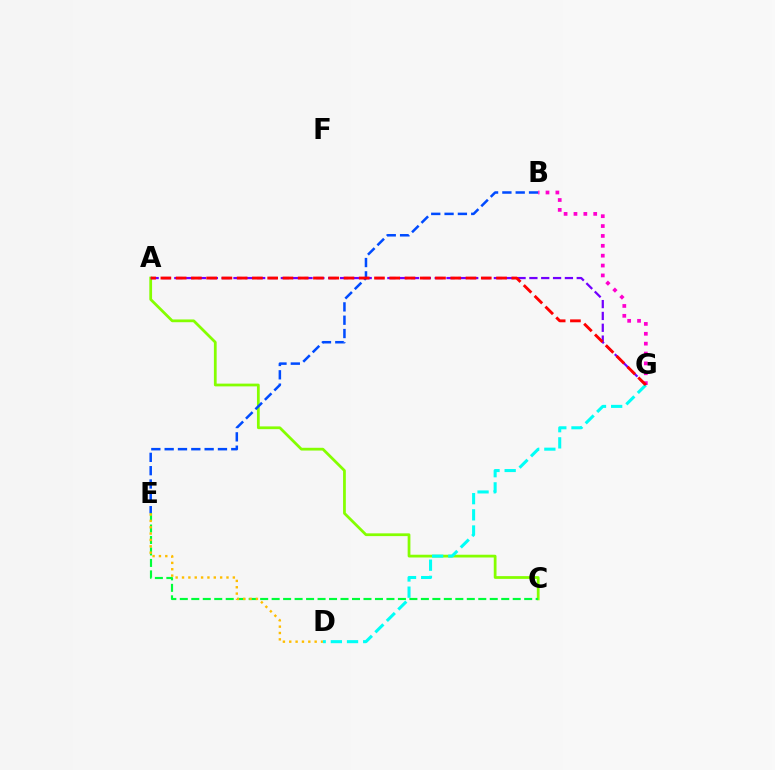{('A', 'C'): [{'color': '#84ff00', 'line_style': 'solid', 'thickness': 1.99}], ('B', 'E'): [{'color': '#004bff', 'line_style': 'dashed', 'thickness': 1.81}], ('C', 'E'): [{'color': '#00ff39', 'line_style': 'dashed', 'thickness': 1.56}], ('B', 'G'): [{'color': '#ff00cf', 'line_style': 'dotted', 'thickness': 2.68}], ('D', 'E'): [{'color': '#ffbd00', 'line_style': 'dotted', 'thickness': 1.73}], ('A', 'G'): [{'color': '#7200ff', 'line_style': 'dashed', 'thickness': 1.61}, {'color': '#ff0000', 'line_style': 'dashed', 'thickness': 2.07}], ('D', 'G'): [{'color': '#00fff6', 'line_style': 'dashed', 'thickness': 2.2}]}